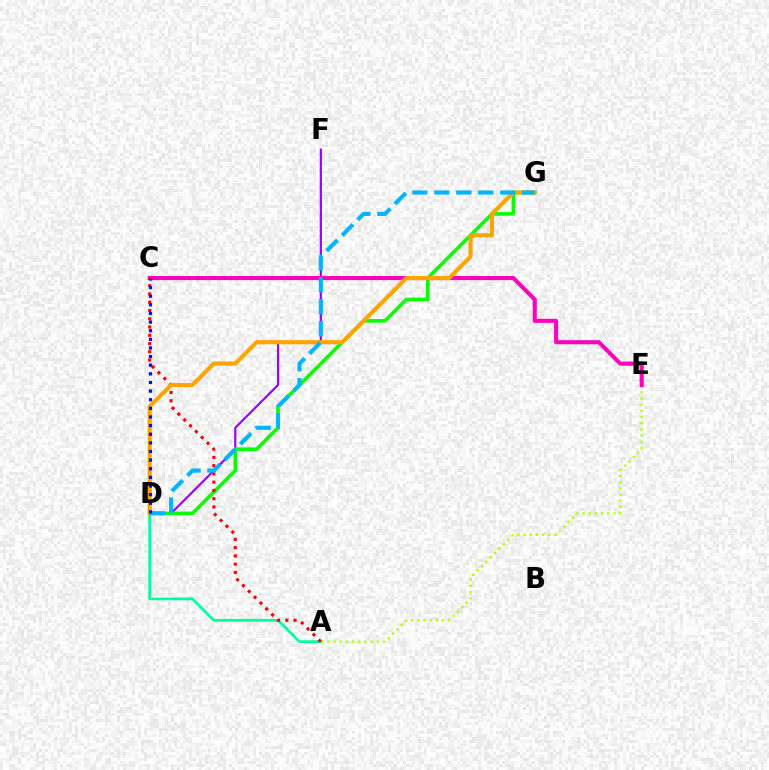{('D', 'F'): [{'color': '#9b00ff', 'line_style': 'solid', 'thickness': 1.56}], ('D', 'G'): [{'color': '#08ff00', 'line_style': 'solid', 'thickness': 2.57}, {'color': '#ffa500', 'line_style': 'solid', 'thickness': 2.99}, {'color': '#00b5ff', 'line_style': 'dashed', 'thickness': 2.98}], ('A', 'D'): [{'color': '#00ff9d', 'line_style': 'solid', 'thickness': 1.96}], ('A', 'E'): [{'color': '#b3ff00', 'line_style': 'dotted', 'thickness': 1.68}], ('C', 'E'): [{'color': '#ff00bd', 'line_style': 'solid', 'thickness': 2.95}], ('A', 'C'): [{'color': '#ff0000', 'line_style': 'dotted', 'thickness': 2.24}], ('C', 'D'): [{'color': '#0010ff', 'line_style': 'dotted', 'thickness': 2.34}]}